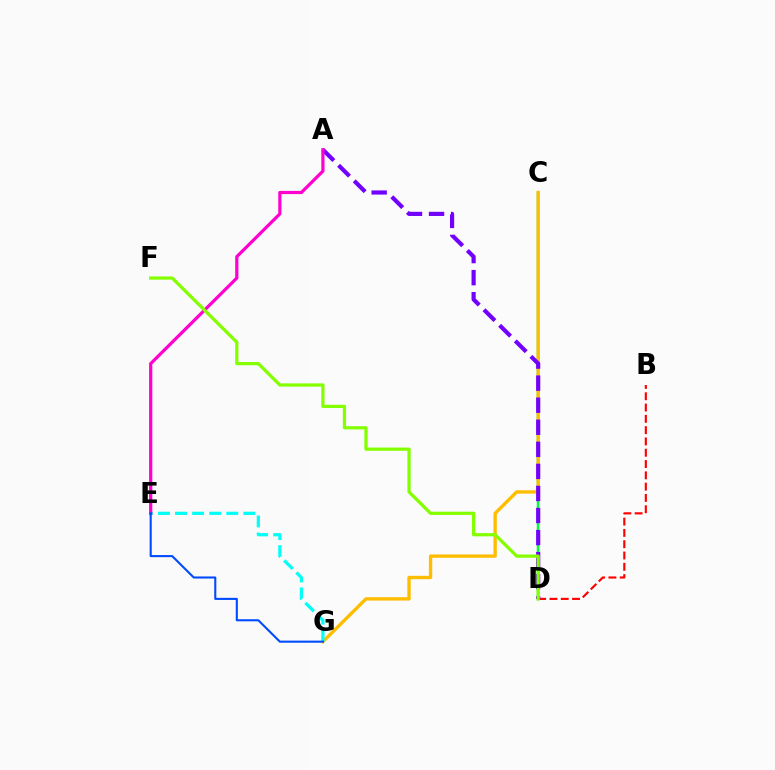{('C', 'D'): [{'color': '#00ff39', 'line_style': 'solid', 'thickness': 1.77}], ('B', 'D'): [{'color': '#ff0000', 'line_style': 'dashed', 'thickness': 1.53}], ('C', 'G'): [{'color': '#ffbd00', 'line_style': 'solid', 'thickness': 2.42}], ('A', 'D'): [{'color': '#7200ff', 'line_style': 'dashed', 'thickness': 3.0}], ('E', 'G'): [{'color': '#00fff6', 'line_style': 'dashed', 'thickness': 2.32}, {'color': '#004bff', 'line_style': 'solid', 'thickness': 1.51}], ('A', 'E'): [{'color': '#ff00cf', 'line_style': 'solid', 'thickness': 2.31}], ('D', 'F'): [{'color': '#84ff00', 'line_style': 'solid', 'thickness': 2.33}]}